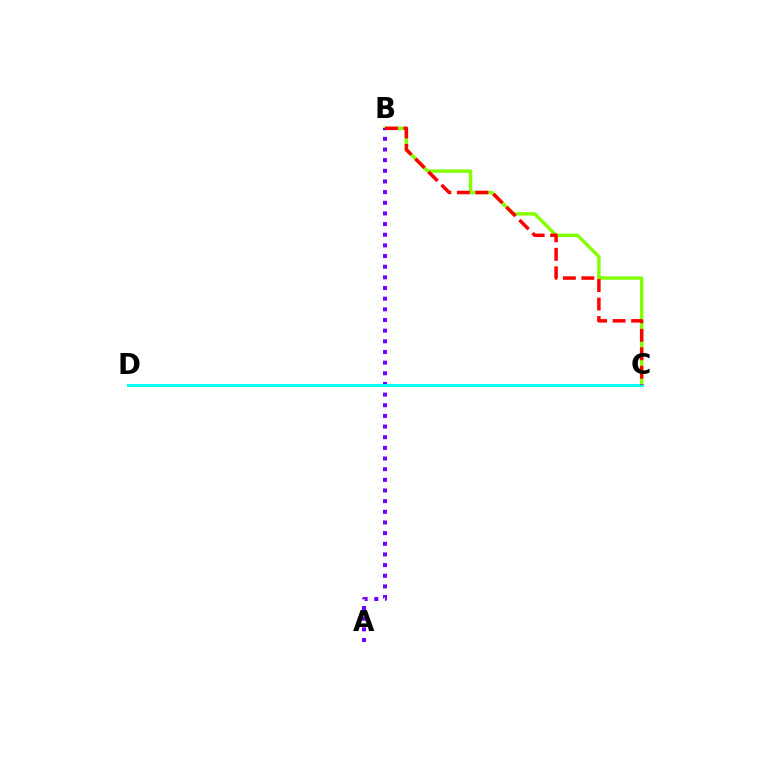{('B', 'C'): [{'color': '#84ff00', 'line_style': 'solid', 'thickness': 2.45}, {'color': '#ff0000', 'line_style': 'dashed', 'thickness': 2.51}], ('A', 'B'): [{'color': '#7200ff', 'line_style': 'dotted', 'thickness': 2.9}], ('C', 'D'): [{'color': '#00fff6', 'line_style': 'solid', 'thickness': 2.1}]}